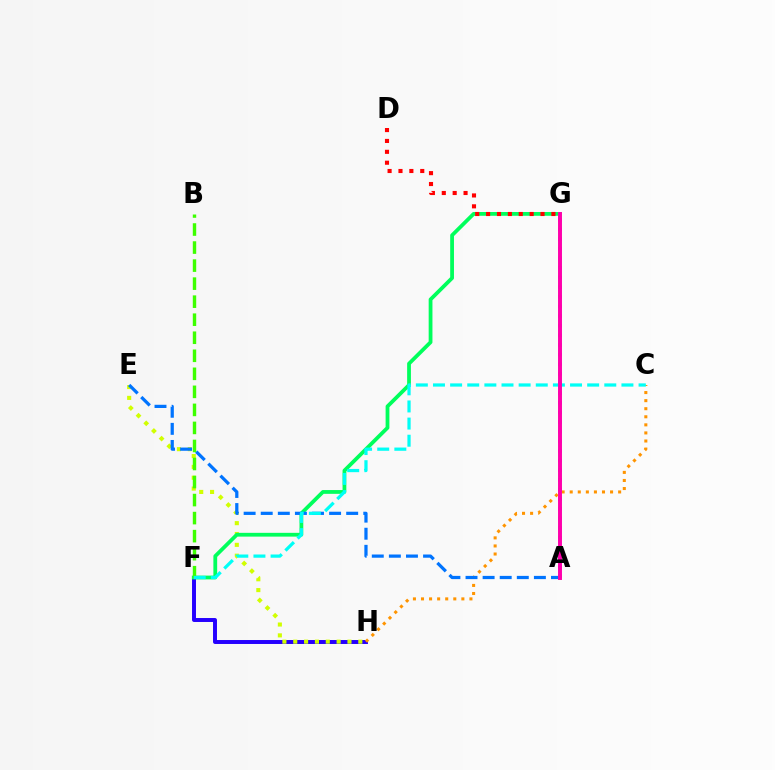{('F', 'H'): [{'color': '#2500ff', 'line_style': 'solid', 'thickness': 2.85}], ('E', 'H'): [{'color': '#d1ff00', 'line_style': 'dotted', 'thickness': 2.95}], ('C', 'H'): [{'color': '#ff9400', 'line_style': 'dotted', 'thickness': 2.19}], ('A', 'G'): [{'color': '#b900ff', 'line_style': 'dotted', 'thickness': 2.62}, {'color': '#ff00ac', 'line_style': 'solid', 'thickness': 2.84}], ('F', 'G'): [{'color': '#00ff5c', 'line_style': 'solid', 'thickness': 2.72}], ('A', 'E'): [{'color': '#0074ff', 'line_style': 'dashed', 'thickness': 2.32}], ('B', 'F'): [{'color': '#3dff00', 'line_style': 'dashed', 'thickness': 2.45}], ('D', 'G'): [{'color': '#ff0000', 'line_style': 'dotted', 'thickness': 2.96}], ('C', 'F'): [{'color': '#00fff6', 'line_style': 'dashed', 'thickness': 2.33}]}